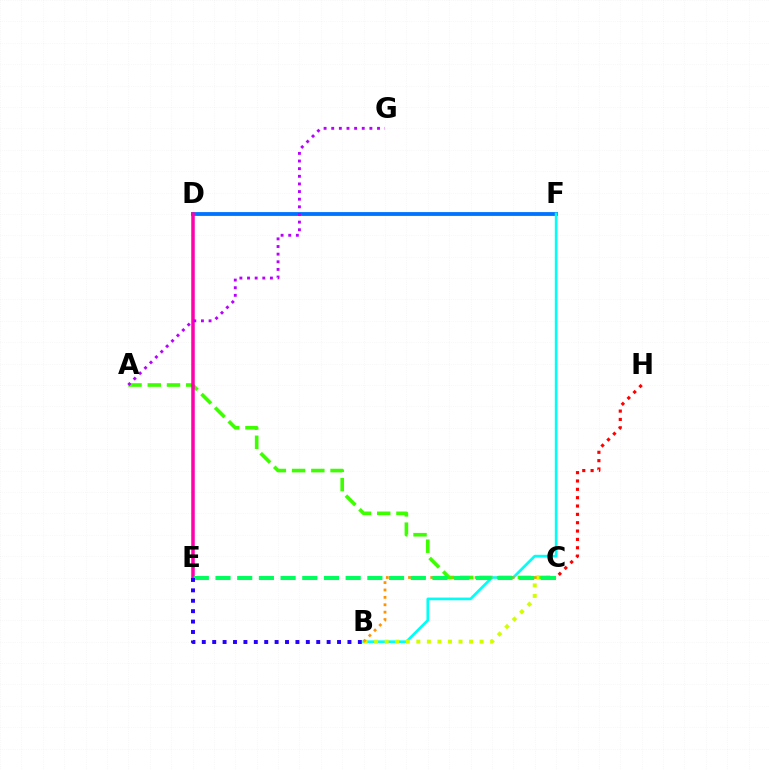{('D', 'F'): [{'color': '#0074ff', 'line_style': 'solid', 'thickness': 2.75}], ('A', 'C'): [{'color': '#3dff00', 'line_style': 'dashed', 'thickness': 2.61}], ('B', 'F'): [{'color': '#00fff6', 'line_style': 'solid', 'thickness': 1.91}], ('B', 'C'): [{'color': '#d1ff00', 'line_style': 'dotted', 'thickness': 2.86}, {'color': '#ff9400', 'line_style': 'dotted', 'thickness': 2.01}], ('C', 'H'): [{'color': '#ff0000', 'line_style': 'dotted', 'thickness': 2.27}], ('D', 'E'): [{'color': '#ff00ac', 'line_style': 'solid', 'thickness': 2.53}], ('A', 'G'): [{'color': '#b900ff', 'line_style': 'dotted', 'thickness': 2.07}], ('C', 'E'): [{'color': '#00ff5c', 'line_style': 'dashed', 'thickness': 2.95}], ('B', 'E'): [{'color': '#2500ff', 'line_style': 'dotted', 'thickness': 2.83}]}